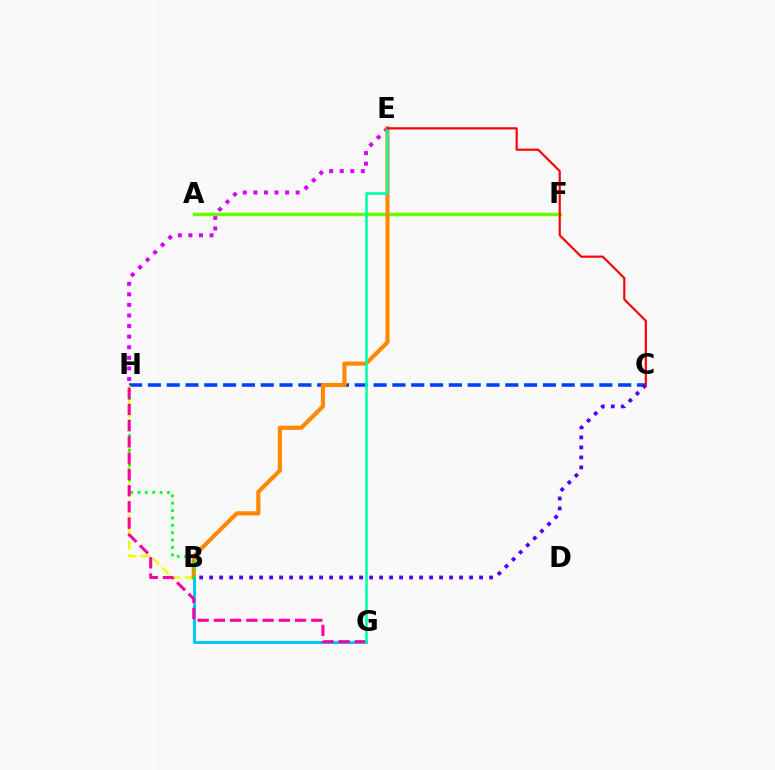{('E', 'H'): [{'color': '#d600ff', 'line_style': 'dotted', 'thickness': 2.87}], ('C', 'H'): [{'color': '#003fff', 'line_style': 'dashed', 'thickness': 2.56}], ('A', 'F'): [{'color': '#66ff00', 'line_style': 'solid', 'thickness': 2.51}], ('B', 'H'): [{'color': '#eeff00', 'line_style': 'dashed', 'thickness': 1.8}, {'color': '#00ff27', 'line_style': 'dotted', 'thickness': 2.0}], ('B', 'E'): [{'color': '#ff8800', 'line_style': 'solid', 'thickness': 2.99}], ('B', 'G'): [{'color': '#00c7ff', 'line_style': 'solid', 'thickness': 2.17}], ('G', 'H'): [{'color': '#ff00a0', 'line_style': 'dashed', 'thickness': 2.2}], ('B', 'C'): [{'color': '#4f00ff', 'line_style': 'dotted', 'thickness': 2.72}], ('E', 'G'): [{'color': '#00ffaf', 'line_style': 'solid', 'thickness': 1.87}], ('C', 'E'): [{'color': '#ff0000', 'line_style': 'solid', 'thickness': 1.56}]}